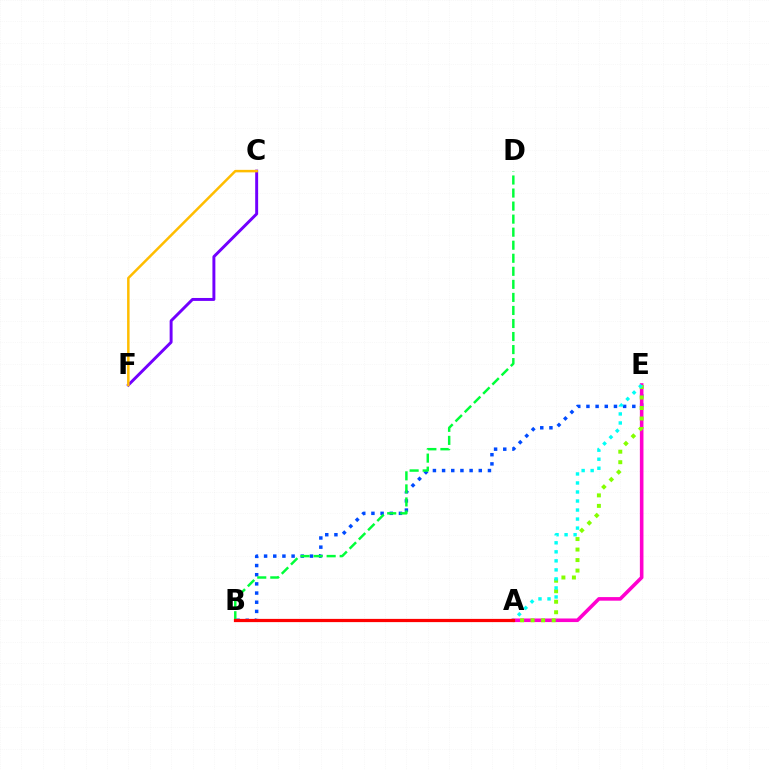{('B', 'E'): [{'color': '#004bff', 'line_style': 'dotted', 'thickness': 2.49}], ('A', 'E'): [{'color': '#ff00cf', 'line_style': 'solid', 'thickness': 2.59}, {'color': '#84ff00', 'line_style': 'dotted', 'thickness': 2.86}, {'color': '#00fff6', 'line_style': 'dotted', 'thickness': 2.45}], ('C', 'F'): [{'color': '#7200ff', 'line_style': 'solid', 'thickness': 2.12}, {'color': '#ffbd00', 'line_style': 'solid', 'thickness': 1.8}], ('B', 'D'): [{'color': '#00ff39', 'line_style': 'dashed', 'thickness': 1.77}], ('A', 'B'): [{'color': '#ff0000', 'line_style': 'solid', 'thickness': 2.32}]}